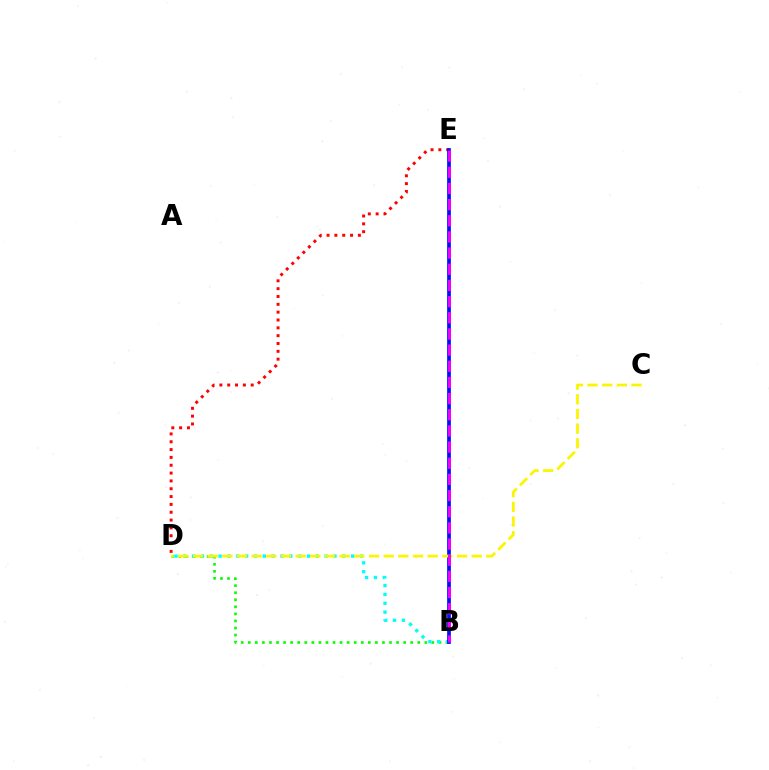{('B', 'D'): [{'color': '#08ff00', 'line_style': 'dotted', 'thickness': 1.92}, {'color': '#00fff6', 'line_style': 'dotted', 'thickness': 2.4}], ('D', 'E'): [{'color': '#ff0000', 'line_style': 'dotted', 'thickness': 2.13}], ('B', 'E'): [{'color': '#0010ff', 'line_style': 'solid', 'thickness': 2.67}, {'color': '#ee00ff', 'line_style': 'dashed', 'thickness': 2.2}], ('C', 'D'): [{'color': '#fcf500', 'line_style': 'dashed', 'thickness': 1.99}]}